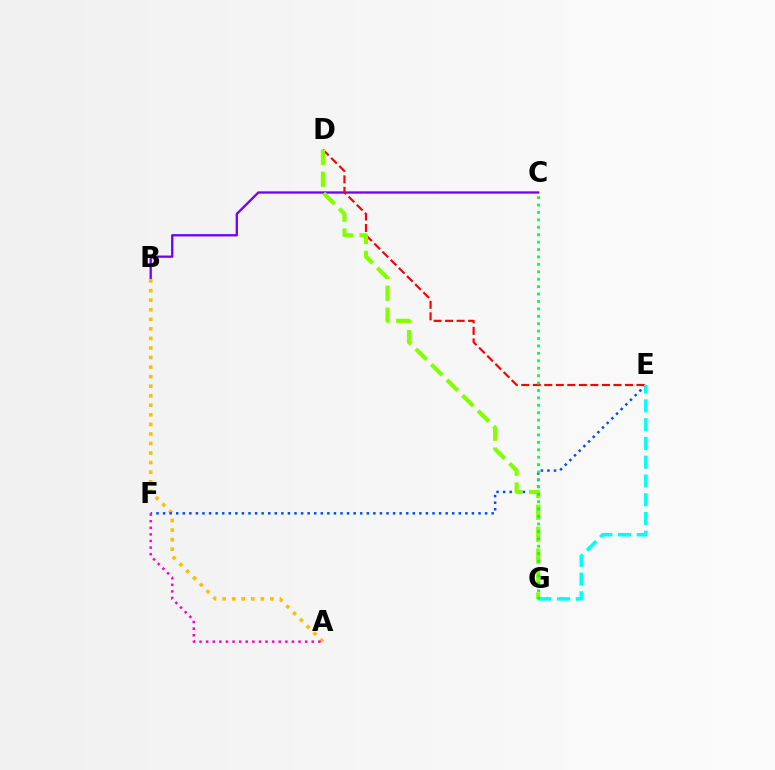{('B', 'C'): [{'color': '#7200ff', 'line_style': 'solid', 'thickness': 1.66}], ('A', 'B'): [{'color': '#ffbd00', 'line_style': 'dotted', 'thickness': 2.6}], ('E', 'F'): [{'color': '#004bff', 'line_style': 'dotted', 'thickness': 1.79}], ('A', 'F'): [{'color': '#ff00cf', 'line_style': 'dotted', 'thickness': 1.79}], ('D', 'E'): [{'color': '#ff0000', 'line_style': 'dashed', 'thickness': 1.57}], ('D', 'G'): [{'color': '#84ff00', 'line_style': 'dashed', 'thickness': 2.98}], ('E', 'G'): [{'color': '#00fff6', 'line_style': 'dashed', 'thickness': 2.55}], ('C', 'G'): [{'color': '#00ff39', 'line_style': 'dotted', 'thickness': 2.01}]}